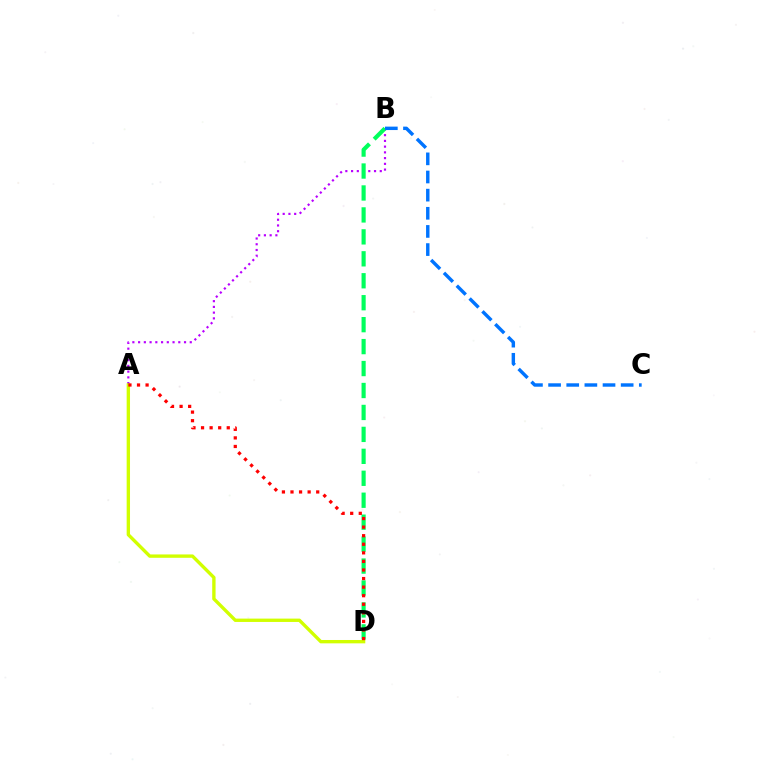{('A', 'B'): [{'color': '#b900ff', 'line_style': 'dotted', 'thickness': 1.56}], ('B', 'D'): [{'color': '#00ff5c', 'line_style': 'dashed', 'thickness': 2.98}], ('A', 'D'): [{'color': '#d1ff00', 'line_style': 'solid', 'thickness': 2.41}, {'color': '#ff0000', 'line_style': 'dotted', 'thickness': 2.33}], ('B', 'C'): [{'color': '#0074ff', 'line_style': 'dashed', 'thickness': 2.46}]}